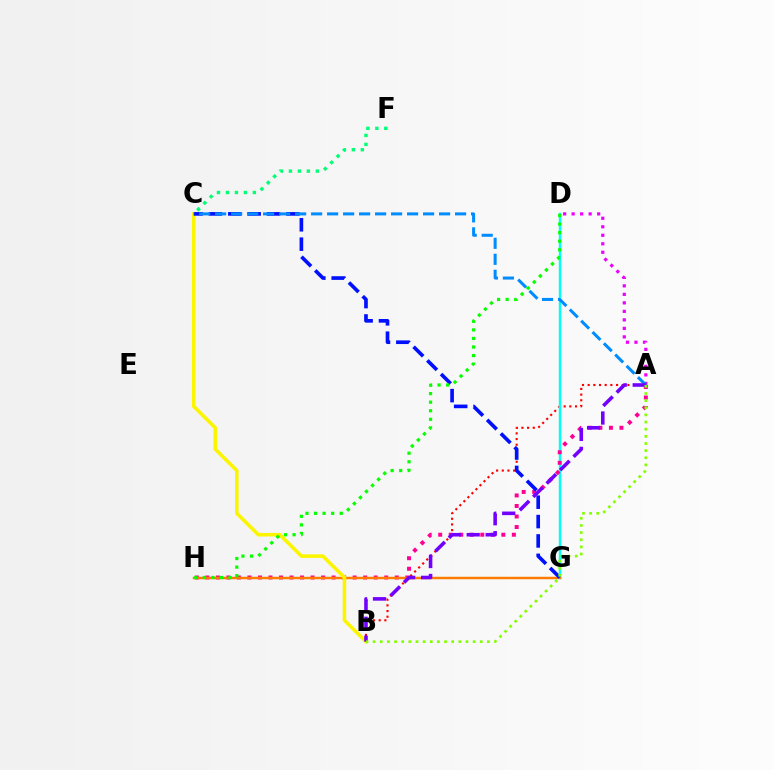{('A', 'B'): [{'color': '#ff0000', 'line_style': 'dotted', 'thickness': 1.54}, {'color': '#7200ff', 'line_style': 'dashed', 'thickness': 2.58}, {'color': '#84ff00', 'line_style': 'dotted', 'thickness': 1.94}], ('D', 'G'): [{'color': '#00fff6', 'line_style': 'solid', 'thickness': 1.75}], ('A', 'H'): [{'color': '#ff0094', 'line_style': 'dotted', 'thickness': 2.86}], ('G', 'H'): [{'color': '#ff7c00', 'line_style': 'solid', 'thickness': 1.76}], ('C', 'F'): [{'color': '#00ff74', 'line_style': 'dotted', 'thickness': 2.44}], ('B', 'C'): [{'color': '#fcf500', 'line_style': 'solid', 'thickness': 2.56}], ('A', 'D'): [{'color': '#ee00ff', 'line_style': 'dotted', 'thickness': 2.31}], ('C', 'G'): [{'color': '#0010ff', 'line_style': 'dashed', 'thickness': 2.63}], ('A', 'C'): [{'color': '#008cff', 'line_style': 'dashed', 'thickness': 2.17}], ('D', 'H'): [{'color': '#08ff00', 'line_style': 'dotted', 'thickness': 2.33}]}